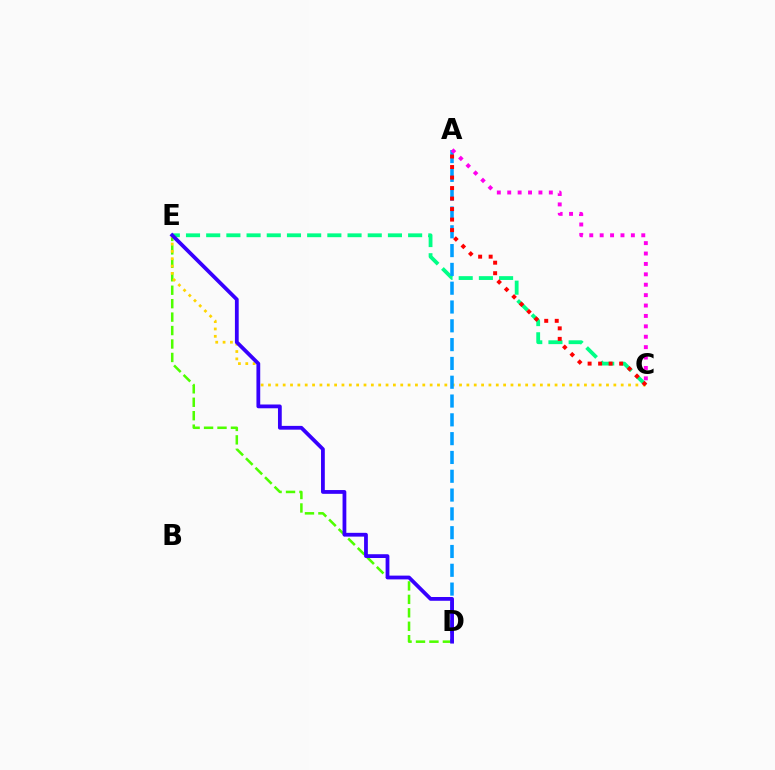{('D', 'E'): [{'color': '#4fff00', 'line_style': 'dashed', 'thickness': 1.83}, {'color': '#3700ff', 'line_style': 'solid', 'thickness': 2.72}], ('C', 'E'): [{'color': '#00ff86', 'line_style': 'dashed', 'thickness': 2.74}, {'color': '#ffd500', 'line_style': 'dotted', 'thickness': 2.0}], ('A', 'D'): [{'color': '#009eff', 'line_style': 'dashed', 'thickness': 2.55}], ('A', 'C'): [{'color': '#ff00ed', 'line_style': 'dotted', 'thickness': 2.83}, {'color': '#ff0000', 'line_style': 'dotted', 'thickness': 2.86}]}